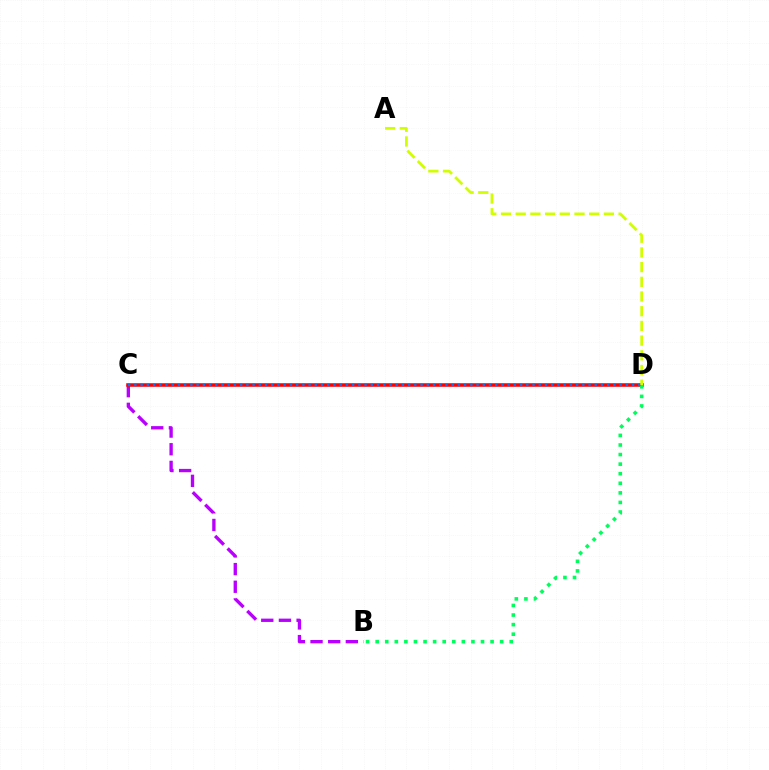{('B', 'C'): [{'color': '#b900ff', 'line_style': 'dashed', 'thickness': 2.4}], ('C', 'D'): [{'color': '#ff0000', 'line_style': 'solid', 'thickness': 2.56}, {'color': '#0074ff', 'line_style': 'dotted', 'thickness': 1.69}], ('B', 'D'): [{'color': '#00ff5c', 'line_style': 'dotted', 'thickness': 2.6}], ('A', 'D'): [{'color': '#d1ff00', 'line_style': 'dashed', 'thickness': 2.0}]}